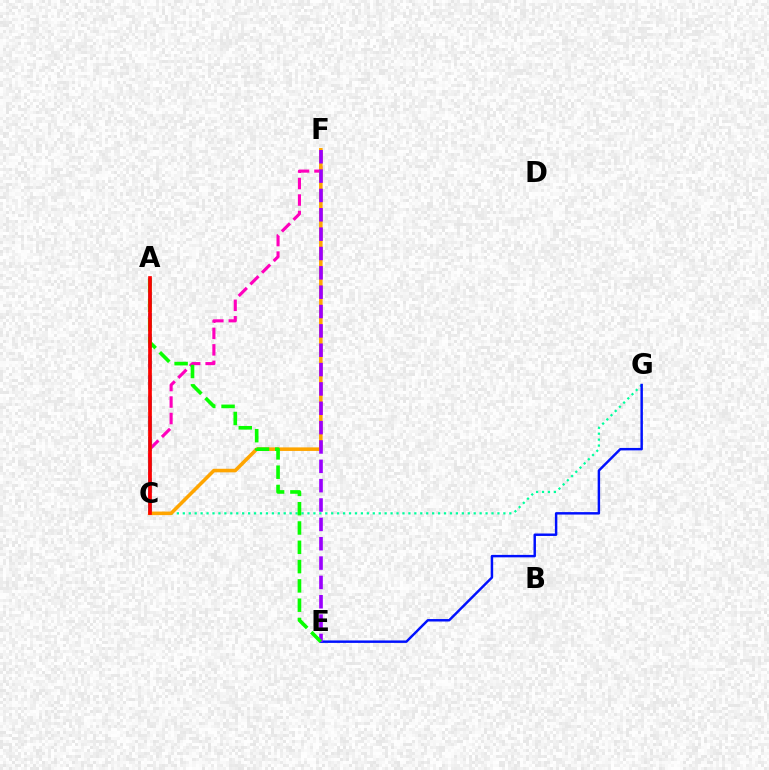{('C', 'G'): [{'color': '#00ff9d', 'line_style': 'dotted', 'thickness': 1.61}], ('C', 'F'): [{'color': '#ff00bd', 'line_style': 'dashed', 'thickness': 2.24}, {'color': '#ffa500', 'line_style': 'solid', 'thickness': 2.56}], ('E', 'G'): [{'color': '#0010ff', 'line_style': 'solid', 'thickness': 1.76}], ('A', 'C'): [{'color': '#00b5ff', 'line_style': 'dashed', 'thickness': 2.8}, {'color': '#b3ff00', 'line_style': 'dashed', 'thickness': 1.74}, {'color': '#ff0000', 'line_style': 'solid', 'thickness': 2.64}], ('E', 'F'): [{'color': '#9b00ff', 'line_style': 'dashed', 'thickness': 2.63}], ('A', 'E'): [{'color': '#08ff00', 'line_style': 'dashed', 'thickness': 2.62}]}